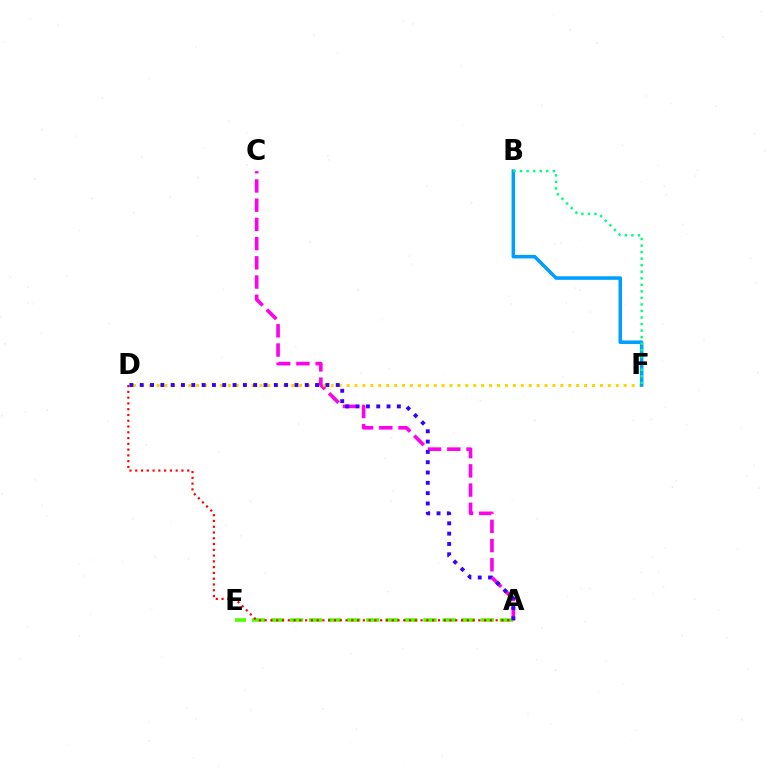{('A', 'C'): [{'color': '#ff00ed', 'line_style': 'dashed', 'thickness': 2.61}], ('A', 'E'): [{'color': '#4fff00', 'line_style': 'dashed', 'thickness': 2.59}], ('D', 'F'): [{'color': '#ffd500', 'line_style': 'dotted', 'thickness': 2.15}], ('B', 'F'): [{'color': '#009eff', 'line_style': 'solid', 'thickness': 2.54}, {'color': '#00ff86', 'line_style': 'dotted', 'thickness': 1.78}], ('A', 'D'): [{'color': '#ff0000', 'line_style': 'dotted', 'thickness': 1.57}, {'color': '#3700ff', 'line_style': 'dotted', 'thickness': 2.8}]}